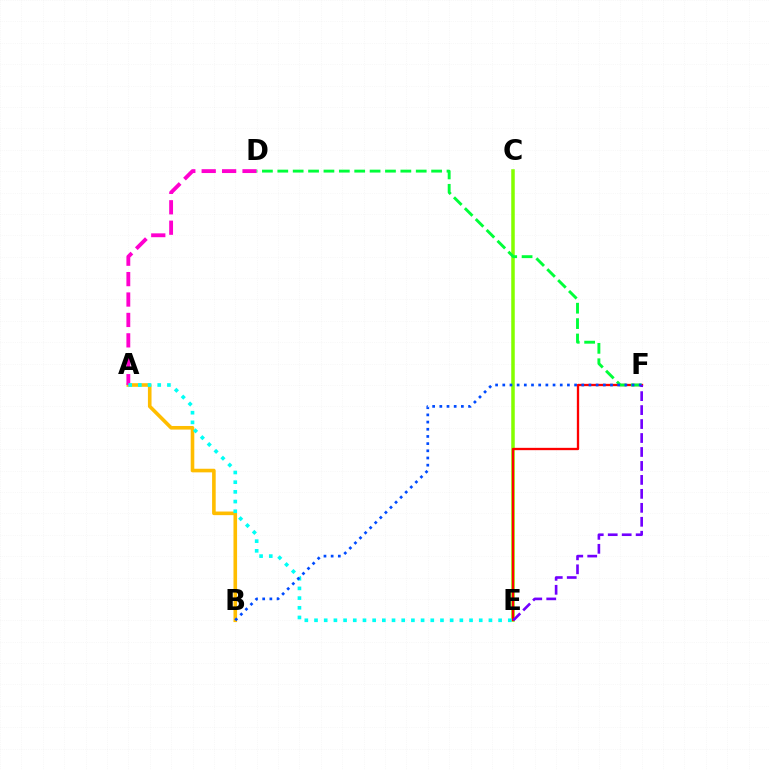{('C', 'E'): [{'color': '#84ff00', 'line_style': 'solid', 'thickness': 2.54}], ('E', 'F'): [{'color': '#ff0000', 'line_style': 'solid', 'thickness': 1.67}, {'color': '#7200ff', 'line_style': 'dashed', 'thickness': 1.9}], ('A', 'B'): [{'color': '#ffbd00', 'line_style': 'solid', 'thickness': 2.6}], ('A', 'D'): [{'color': '#ff00cf', 'line_style': 'dashed', 'thickness': 2.77}], ('A', 'E'): [{'color': '#00fff6', 'line_style': 'dotted', 'thickness': 2.63}], ('D', 'F'): [{'color': '#00ff39', 'line_style': 'dashed', 'thickness': 2.09}], ('B', 'F'): [{'color': '#004bff', 'line_style': 'dotted', 'thickness': 1.95}]}